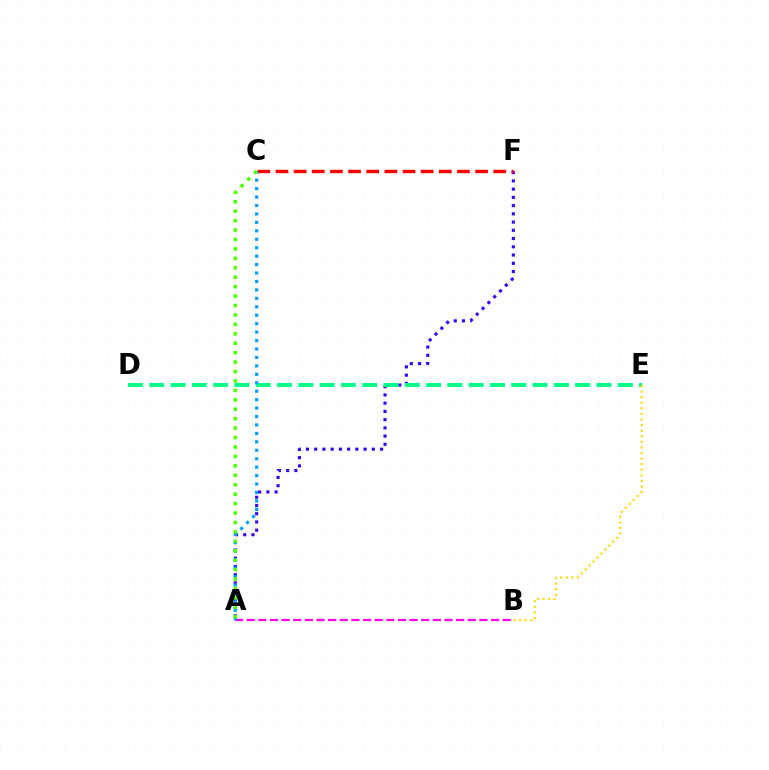{('A', 'F'): [{'color': '#3700ff', 'line_style': 'dotted', 'thickness': 2.24}], ('D', 'E'): [{'color': '#00ff86', 'line_style': 'dashed', 'thickness': 2.89}], ('C', 'F'): [{'color': '#ff0000', 'line_style': 'dashed', 'thickness': 2.47}], ('B', 'E'): [{'color': '#ffd500', 'line_style': 'dotted', 'thickness': 1.52}], ('A', 'B'): [{'color': '#ff00ed', 'line_style': 'dashed', 'thickness': 1.58}], ('A', 'C'): [{'color': '#009eff', 'line_style': 'dotted', 'thickness': 2.29}, {'color': '#4fff00', 'line_style': 'dotted', 'thickness': 2.56}]}